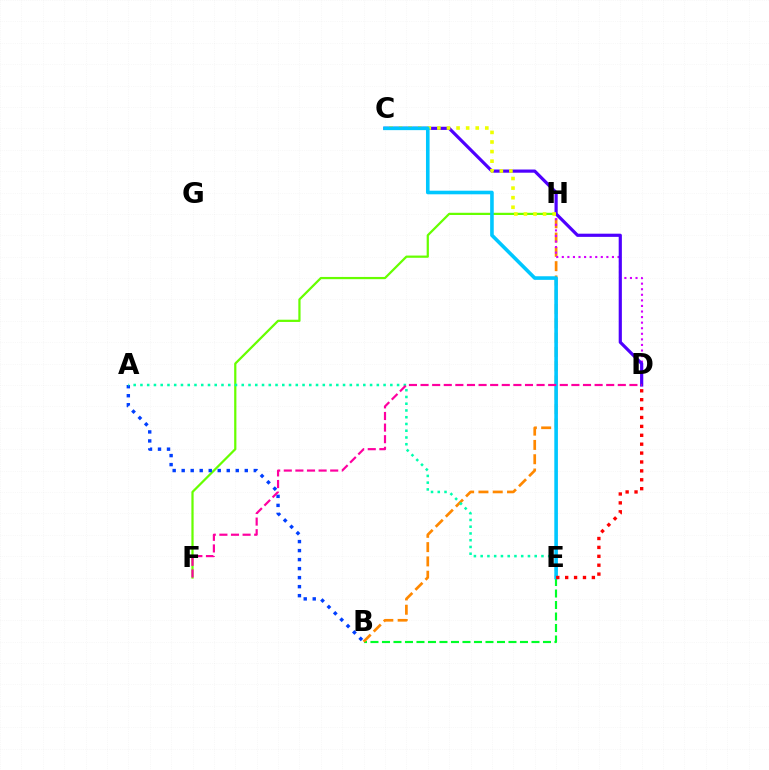{('B', 'E'): [{'color': '#00ff27', 'line_style': 'dashed', 'thickness': 1.56}], ('B', 'H'): [{'color': '#ff8800', 'line_style': 'dashed', 'thickness': 1.94}], ('D', 'H'): [{'color': '#d600ff', 'line_style': 'dotted', 'thickness': 1.51}], ('F', 'H'): [{'color': '#66ff00', 'line_style': 'solid', 'thickness': 1.61}], ('C', 'D'): [{'color': '#4f00ff', 'line_style': 'solid', 'thickness': 2.29}], ('C', 'H'): [{'color': '#eeff00', 'line_style': 'dotted', 'thickness': 2.6}], ('A', 'B'): [{'color': '#003fff', 'line_style': 'dotted', 'thickness': 2.45}], ('A', 'E'): [{'color': '#00ffaf', 'line_style': 'dotted', 'thickness': 1.84}], ('C', 'E'): [{'color': '#00c7ff', 'line_style': 'solid', 'thickness': 2.59}], ('D', 'F'): [{'color': '#ff00a0', 'line_style': 'dashed', 'thickness': 1.58}], ('D', 'E'): [{'color': '#ff0000', 'line_style': 'dotted', 'thickness': 2.42}]}